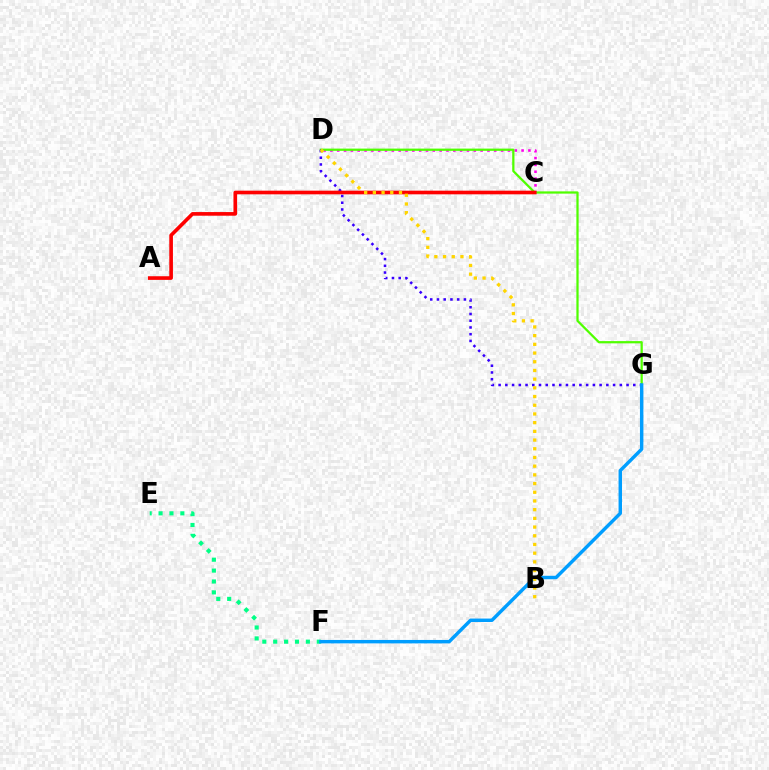{('C', 'D'): [{'color': '#ff00ed', 'line_style': 'dotted', 'thickness': 1.86}], ('D', 'G'): [{'color': '#4fff00', 'line_style': 'solid', 'thickness': 1.62}, {'color': '#3700ff', 'line_style': 'dotted', 'thickness': 1.83}], ('E', 'F'): [{'color': '#00ff86', 'line_style': 'dotted', 'thickness': 2.96}], ('F', 'G'): [{'color': '#009eff', 'line_style': 'solid', 'thickness': 2.48}], ('A', 'C'): [{'color': '#ff0000', 'line_style': 'solid', 'thickness': 2.62}], ('B', 'D'): [{'color': '#ffd500', 'line_style': 'dotted', 'thickness': 2.36}]}